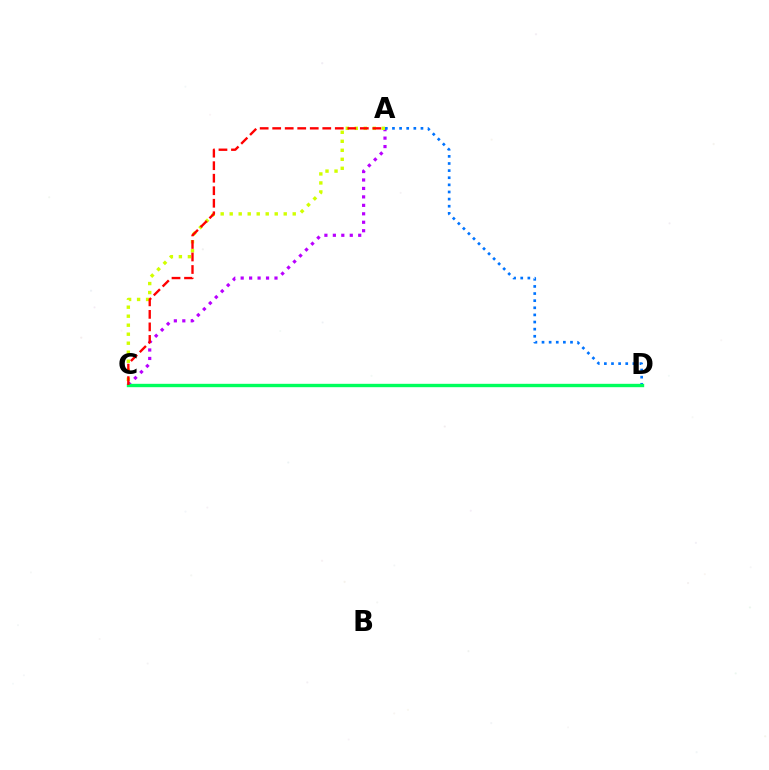{('A', 'C'): [{'color': '#b900ff', 'line_style': 'dotted', 'thickness': 2.3}, {'color': '#d1ff00', 'line_style': 'dotted', 'thickness': 2.45}, {'color': '#ff0000', 'line_style': 'dashed', 'thickness': 1.7}], ('A', 'D'): [{'color': '#0074ff', 'line_style': 'dotted', 'thickness': 1.93}], ('C', 'D'): [{'color': '#00ff5c', 'line_style': 'solid', 'thickness': 2.43}]}